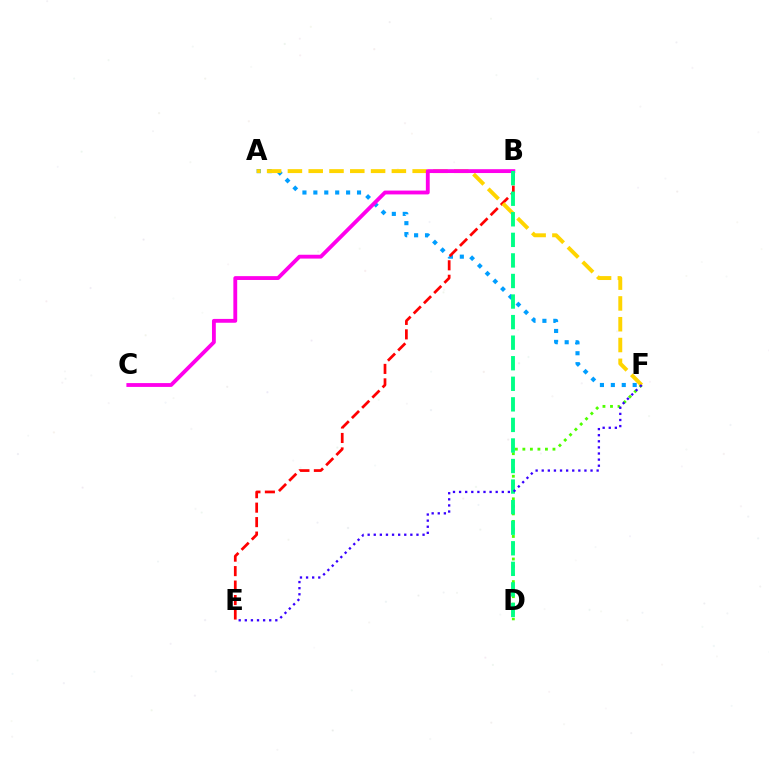{('A', 'F'): [{'color': '#009eff', 'line_style': 'dotted', 'thickness': 2.97}, {'color': '#ffd500', 'line_style': 'dashed', 'thickness': 2.82}], ('B', 'E'): [{'color': '#ff0000', 'line_style': 'dashed', 'thickness': 1.96}], ('D', 'F'): [{'color': '#4fff00', 'line_style': 'dotted', 'thickness': 2.04}], ('B', 'C'): [{'color': '#ff00ed', 'line_style': 'solid', 'thickness': 2.76}], ('B', 'D'): [{'color': '#00ff86', 'line_style': 'dashed', 'thickness': 2.79}], ('E', 'F'): [{'color': '#3700ff', 'line_style': 'dotted', 'thickness': 1.66}]}